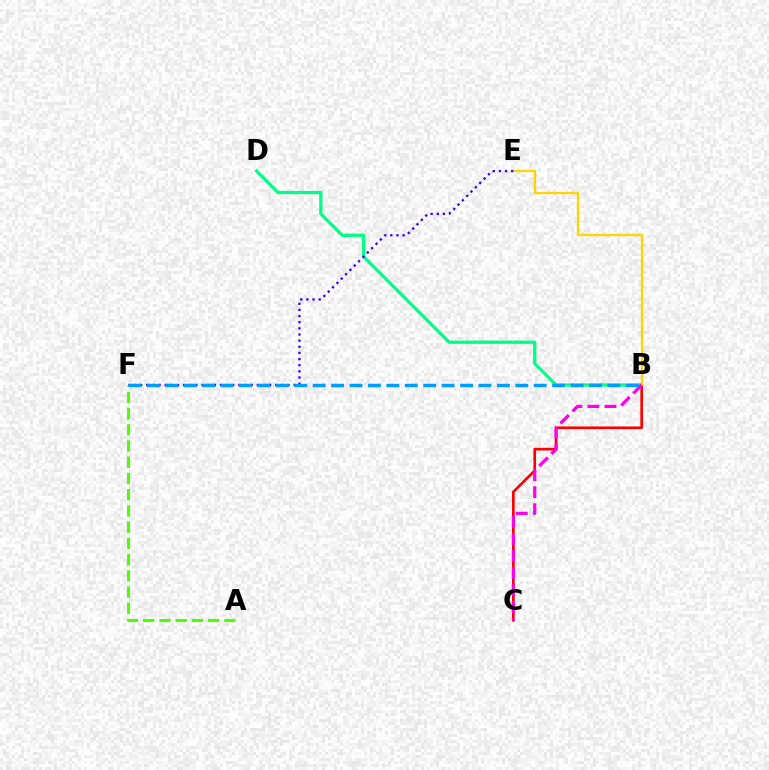{('A', 'F'): [{'color': '#4fff00', 'line_style': 'dashed', 'thickness': 2.2}], ('B', 'D'): [{'color': '#00ff86', 'line_style': 'solid', 'thickness': 2.35}], ('B', 'C'): [{'color': '#ff0000', 'line_style': 'solid', 'thickness': 1.91}, {'color': '#ff00ed', 'line_style': 'dashed', 'thickness': 2.32}], ('B', 'E'): [{'color': '#ffd500', 'line_style': 'solid', 'thickness': 1.64}], ('E', 'F'): [{'color': '#3700ff', 'line_style': 'dotted', 'thickness': 1.67}], ('B', 'F'): [{'color': '#009eff', 'line_style': 'dashed', 'thickness': 2.5}]}